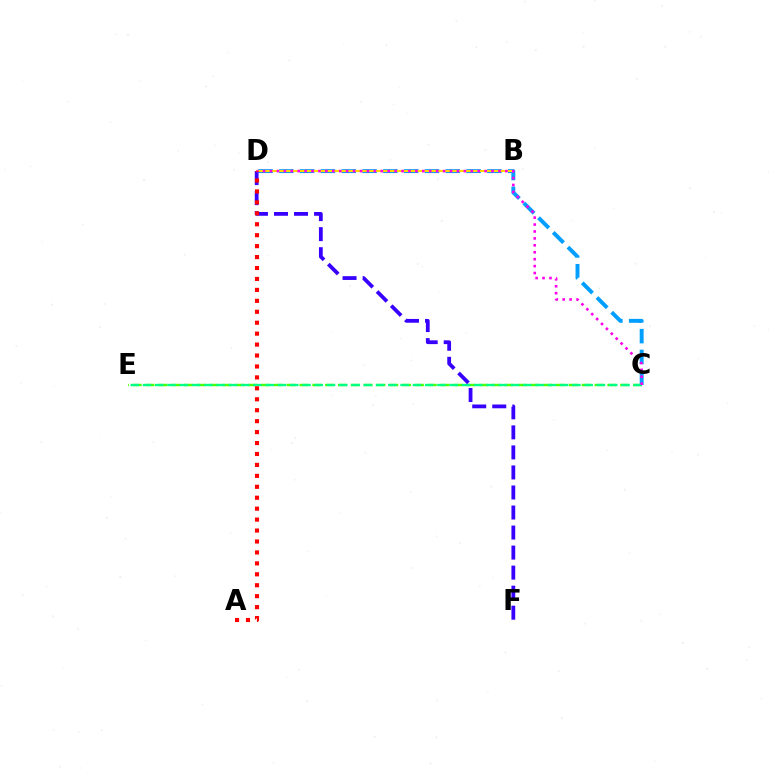{('C', 'E'): [{'color': '#4fff00', 'line_style': 'dashed', 'thickness': 1.74}, {'color': '#00ff86', 'line_style': 'dashed', 'thickness': 1.67}], ('C', 'D'): [{'color': '#009eff', 'line_style': 'dashed', 'thickness': 2.83}, {'color': '#ff00ed', 'line_style': 'dotted', 'thickness': 1.88}], ('B', 'D'): [{'color': '#ffd500', 'line_style': 'solid', 'thickness': 1.51}], ('D', 'F'): [{'color': '#3700ff', 'line_style': 'dashed', 'thickness': 2.72}], ('A', 'D'): [{'color': '#ff0000', 'line_style': 'dotted', 'thickness': 2.97}]}